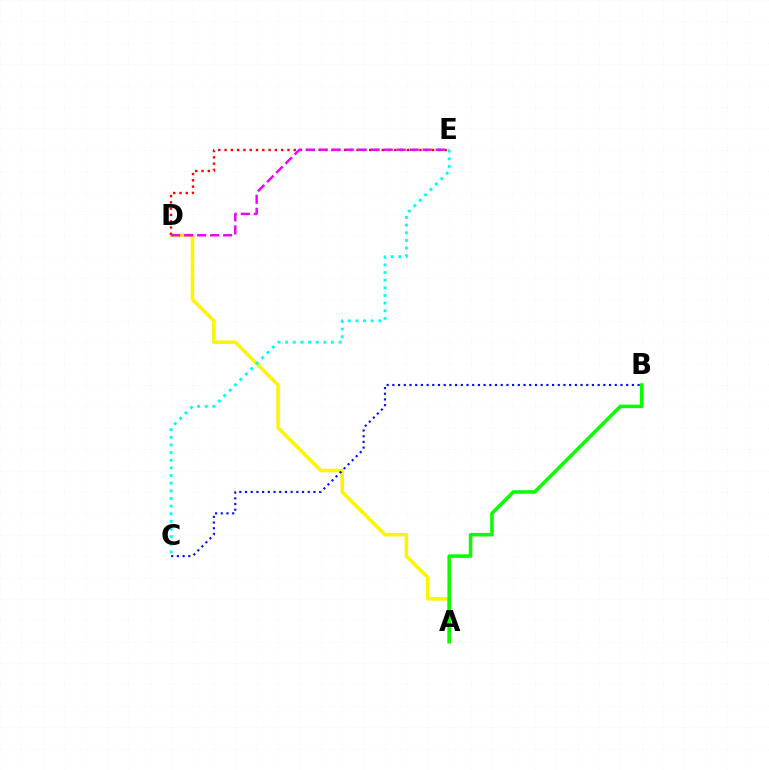{('A', 'D'): [{'color': '#fcf500', 'line_style': 'solid', 'thickness': 2.54}], ('A', 'B'): [{'color': '#08ff00', 'line_style': 'solid', 'thickness': 2.54}], ('D', 'E'): [{'color': '#ff0000', 'line_style': 'dotted', 'thickness': 1.71}, {'color': '#ee00ff', 'line_style': 'dashed', 'thickness': 1.77}], ('C', 'E'): [{'color': '#00fff6', 'line_style': 'dotted', 'thickness': 2.08}], ('B', 'C'): [{'color': '#0010ff', 'line_style': 'dotted', 'thickness': 1.55}]}